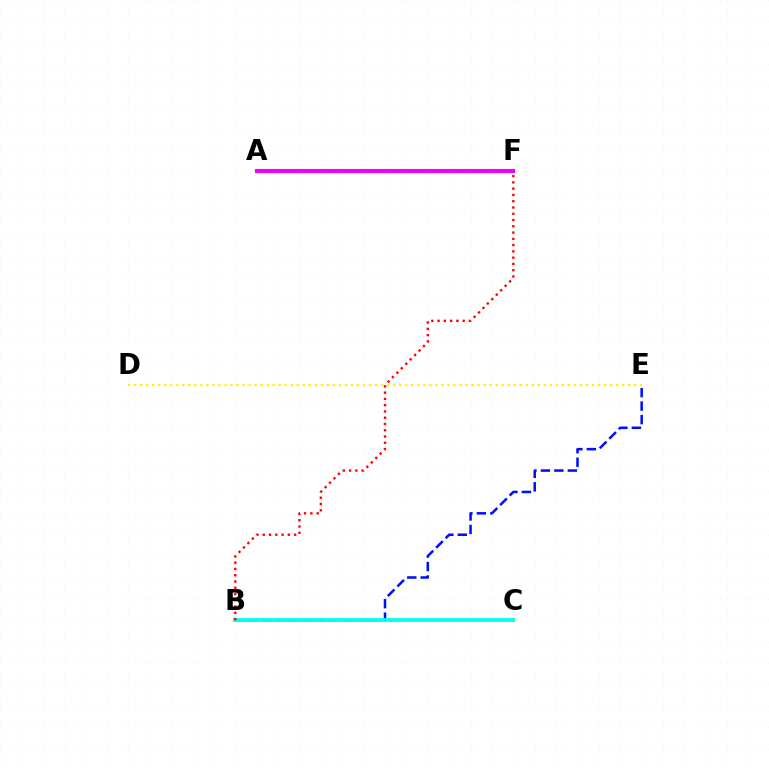{('B', 'E'): [{'color': '#0010ff', 'line_style': 'dashed', 'thickness': 1.83}], ('A', 'F'): [{'color': '#ee00ff', 'line_style': 'solid', 'thickness': 2.96}], ('B', 'C'): [{'color': '#08ff00', 'line_style': 'solid', 'thickness': 1.52}, {'color': '#00fff6', 'line_style': 'solid', 'thickness': 2.76}], ('D', 'E'): [{'color': '#fcf500', 'line_style': 'dotted', 'thickness': 1.64}], ('B', 'F'): [{'color': '#ff0000', 'line_style': 'dotted', 'thickness': 1.7}]}